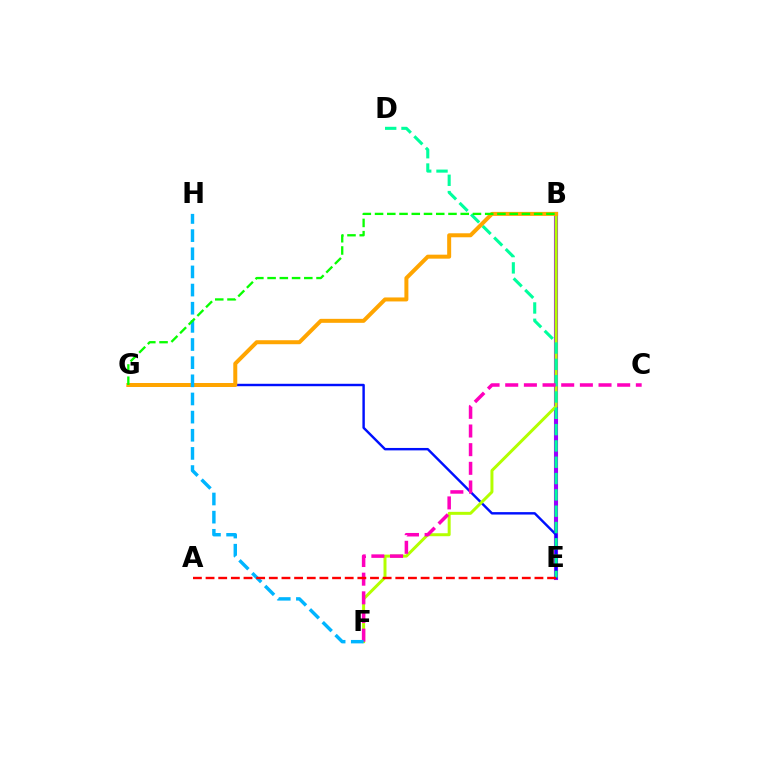{('B', 'E'): [{'color': '#9b00ff', 'line_style': 'solid', 'thickness': 2.94}], ('E', 'G'): [{'color': '#0010ff', 'line_style': 'solid', 'thickness': 1.75}], ('B', 'F'): [{'color': '#b3ff00', 'line_style': 'solid', 'thickness': 2.15}], ('D', 'E'): [{'color': '#00ff9d', 'line_style': 'dashed', 'thickness': 2.22}], ('C', 'F'): [{'color': '#ff00bd', 'line_style': 'dashed', 'thickness': 2.54}], ('B', 'G'): [{'color': '#ffa500', 'line_style': 'solid', 'thickness': 2.87}, {'color': '#08ff00', 'line_style': 'dashed', 'thickness': 1.66}], ('F', 'H'): [{'color': '#00b5ff', 'line_style': 'dashed', 'thickness': 2.47}], ('A', 'E'): [{'color': '#ff0000', 'line_style': 'dashed', 'thickness': 1.72}]}